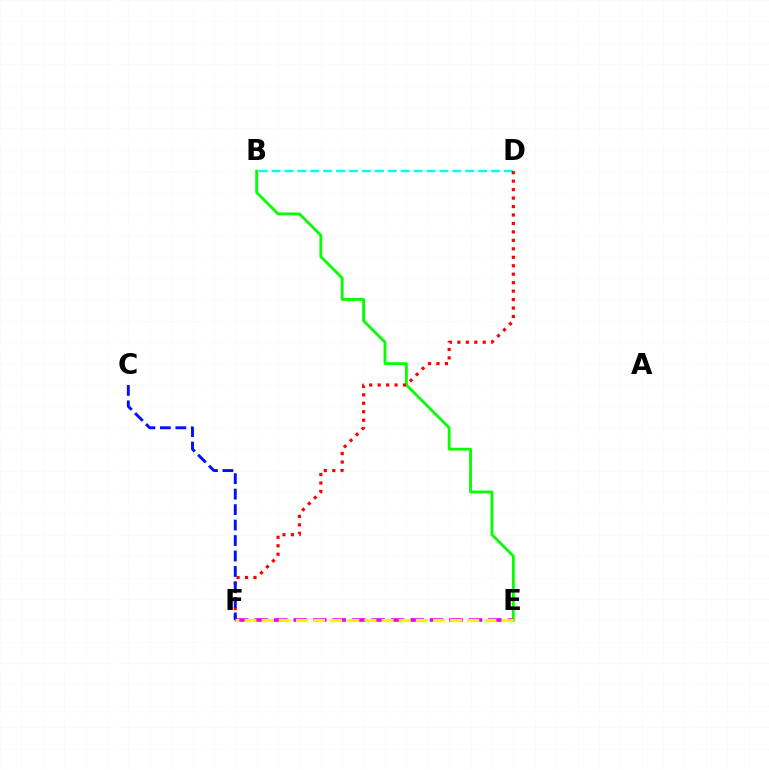{('B', 'E'): [{'color': '#08ff00', 'line_style': 'solid', 'thickness': 2.05}], ('E', 'F'): [{'color': '#ee00ff', 'line_style': 'dashed', 'thickness': 2.65}, {'color': '#fcf500', 'line_style': 'dashed', 'thickness': 2.33}], ('B', 'D'): [{'color': '#00fff6', 'line_style': 'dashed', 'thickness': 1.75}], ('D', 'F'): [{'color': '#ff0000', 'line_style': 'dotted', 'thickness': 2.3}], ('C', 'F'): [{'color': '#0010ff', 'line_style': 'dashed', 'thickness': 2.1}]}